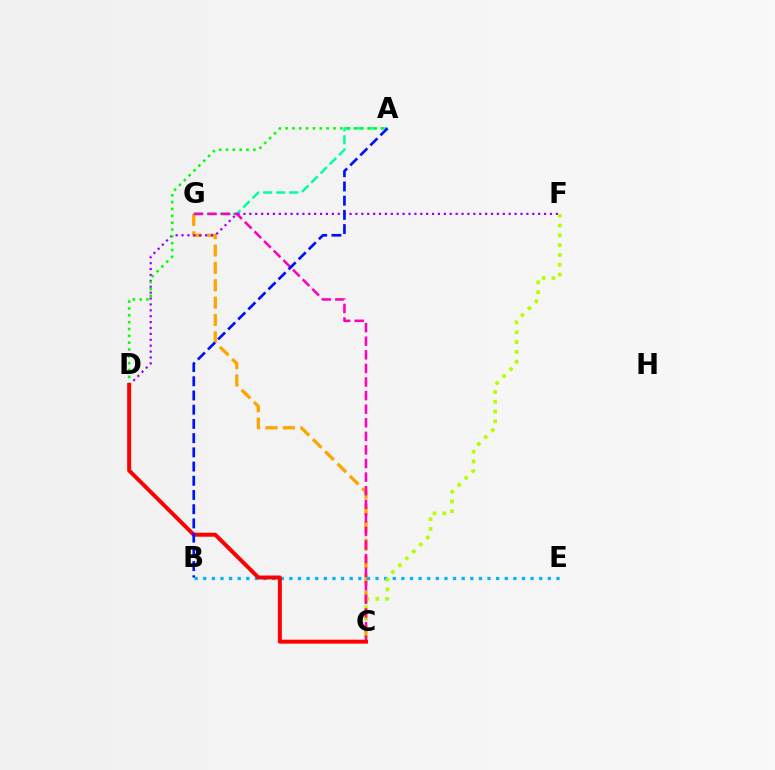{('A', 'G'): [{'color': '#00ff9d', 'line_style': 'dashed', 'thickness': 1.77}], ('C', 'G'): [{'color': '#ffa500', 'line_style': 'dashed', 'thickness': 2.36}, {'color': '#ff00bd', 'line_style': 'dashed', 'thickness': 1.85}], ('D', 'F'): [{'color': '#9b00ff', 'line_style': 'dotted', 'thickness': 1.6}], ('B', 'E'): [{'color': '#00b5ff', 'line_style': 'dotted', 'thickness': 2.34}], ('A', 'D'): [{'color': '#08ff00', 'line_style': 'dotted', 'thickness': 1.86}], ('C', 'F'): [{'color': '#b3ff00', 'line_style': 'dotted', 'thickness': 2.66}], ('C', 'D'): [{'color': '#ff0000', 'line_style': 'solid', 'thickness': 2.86}], ('A', 'B'): [{'color': '#0010ff', 'line_style': 'dashed', 'thickness': 1.93}]}